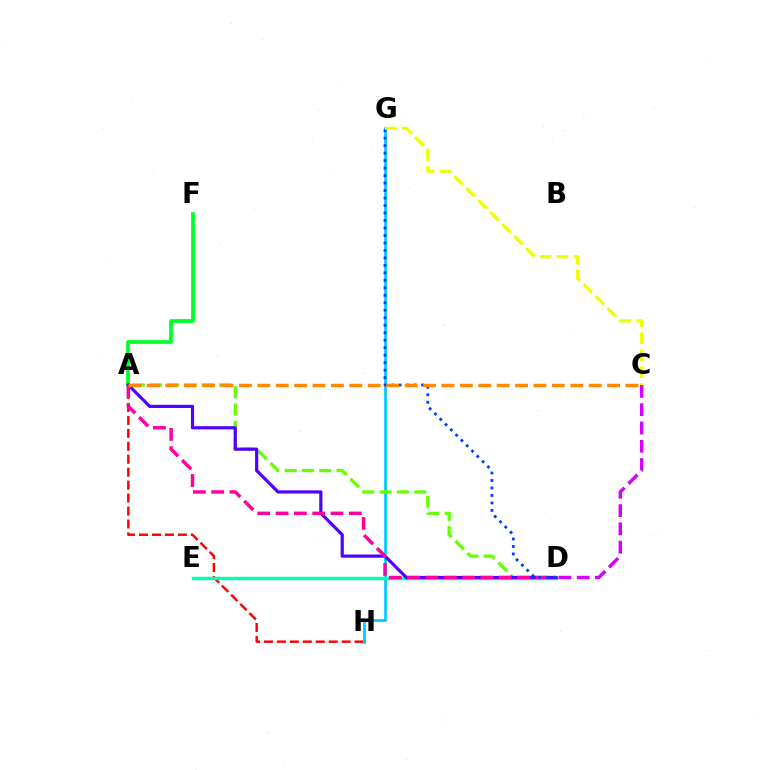{('A', 'F'): [{'color': '#00ff27', 'line_style': 'solid', 'thickness': 2.69}], ('A', 'H'): [{'color': '#ff0000', 'line_style': 'dashed', 'thickness': 1.76}], ('G', 'H'): [{'color': '#00c7ff', 'line_style': 'solid', 'thickness': 1.94}], ('A', 'D'): [{'color': '#66ff00', 'line_style': 'dashed', 'thickness': 2.35}, {'color': '#4f00ff', 'line_style': 'solid', 'thickness': 2.29}, {'color': '#ff00a0', 'line_style': 'dashed', 'thickness': 2.49}], ('D', 'E'): [{'color': '#00ffaf', 'line_style': 'solid', 'thickness': 2.49}], ('C', 'D'): [{'color': '#d600ff', 'line_style': 'dashed', 'thickness': 2.49}], ('D', 'G'): [{'color': '#003fff', 'line_style': 'dotted', 'thickness': 2.03}], ('A', 'C'): [{'color': '#ff8800', 'line_style': 'dashed', 'thickness': 2.5}], ('C', 'G'): [{'color': '#eeff00', 'line_style': 'dashed', 'thickness': 2.3}]}